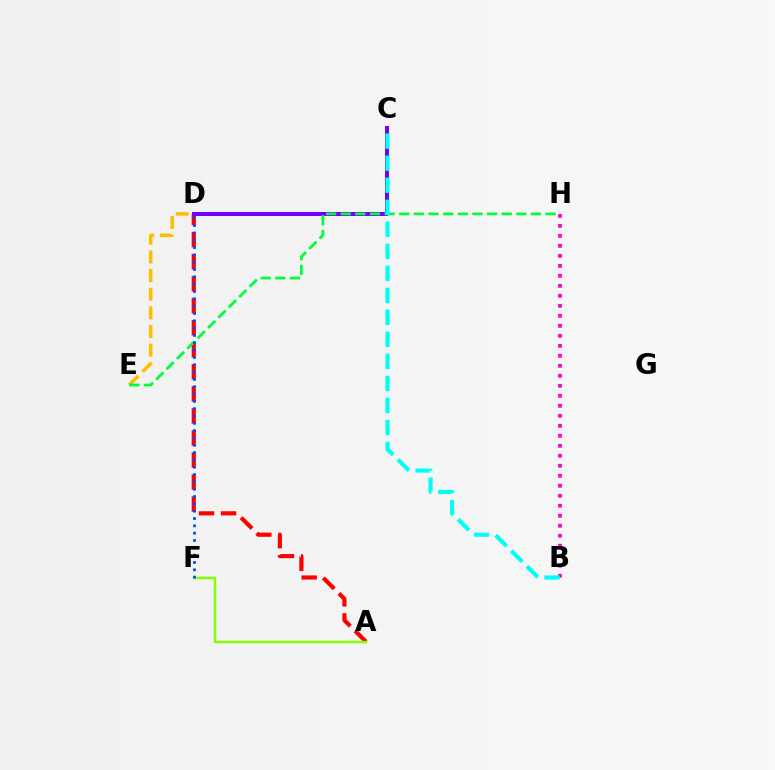{('D', 'E'): [{'color': '#ffbd00', 'line_style': 'dashed', 'thickness': 2.53}], ('A', 'D'): [{'color': '#ff0000', 'line_style': 'dashed', 'thickness': 2.99}], ('A', 'F'): [{'color': '#84ff00', 'line_style': 'solid', 'thickness': 1.77}], ('C', 'D'): [{'color': '#7200ff', 'line_style': 'solid', 'thickness': 2.9}], ('E', 'H'): [{'color': '#00ff39', 'line_style': 'dashed', 'thickness': 1.99}], ('B', 'H'): [{'color': '#ff00cf', 'line_style': 'dotted', 'thickness': 2.72}], ('B', 'C'): [{'color': '#00fff6', 'line_style': 'dashed', 'thickness': 2.99}], ('D', 'F'): [{'color': '#004bff', 'line_style': 'dotted', 'thickness': 1.99}]}